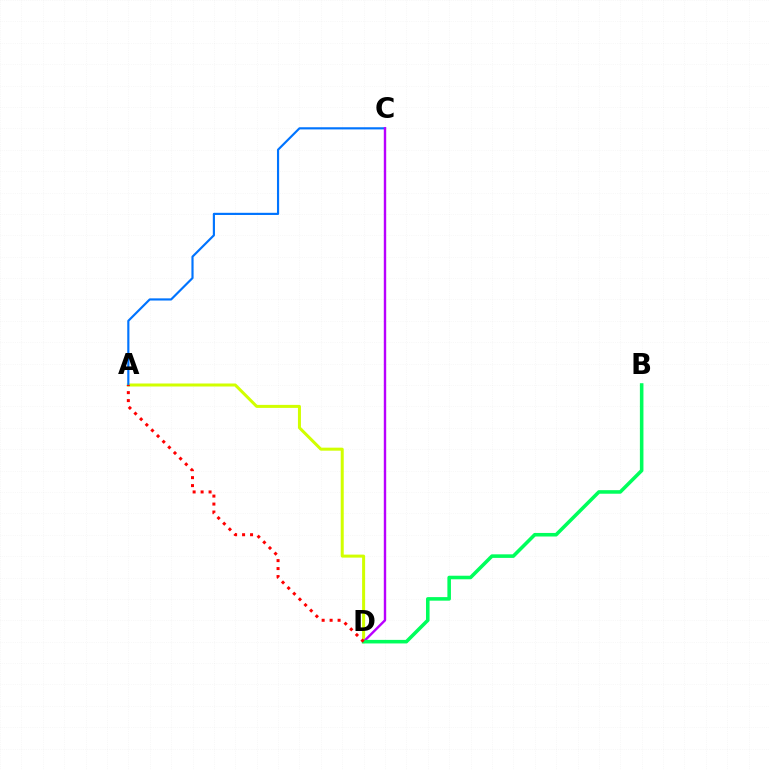{('A', 'D'): [{'color': '#d1ff00', 'line_style': 'solid', 'thickness': 2.17}, {'color': '#ff0000', 'line_style': 'dotted', 'thickness': 2.17}], ('A', 'C'): [{'color': '#0074ff', 'line_style': 'solid', 'thickness': 1.56}], ('C', 'D'): [{'color': '#b900ff', 'line_style': 'solid', 'thickness': 1.73}], ('B', 'D'): [{'color': '#00ff5c', 'line_style': 'solid', 'thickness': 2.56}]}